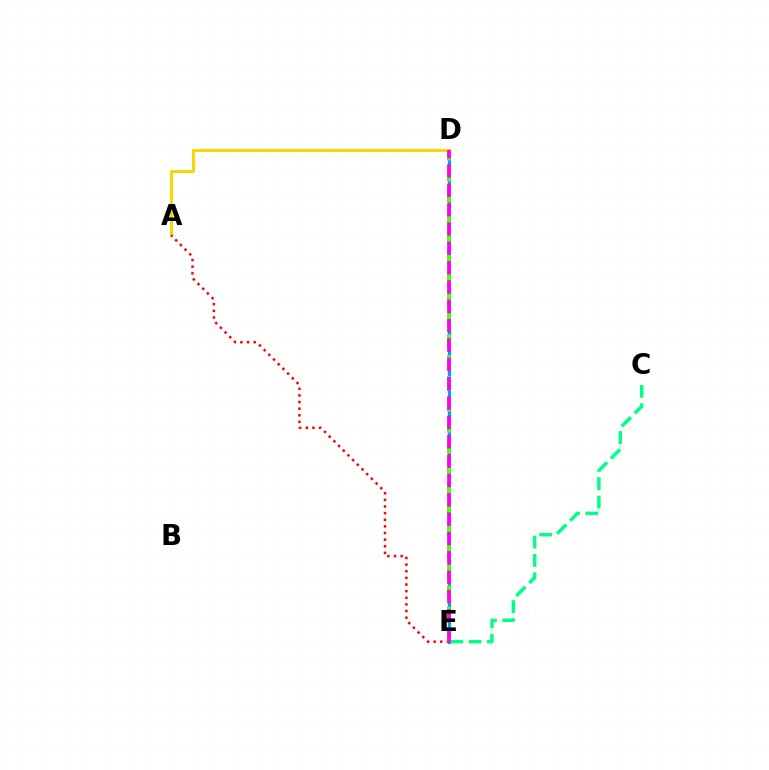{('D', 'E'): [{'color': '#3700ff', 'line_style': 'dashed', 'thickness': 2.01}, {'color': '#009eff', 'line_style': 'solid', 'thickness': 2.33}, {'color': '#4fff00', 'line_style': 'dashed', 'thickness': 2.84}, {'color': '#ff00ed', 'line_style': 'dashed', 'thickness': 2.63}], ('A', 'D'): [{'color': '#ffd500', 'line_style': 'solid', 'thickness': 2.16}], ('C', 'E'): [{'color': '#00ff86', 'line_style': 'dashed', 'thickness': 2.49}], ('A', 'E'): [{'color': '#ff0000', 'line_style': 'dotted', 'thickness': 1.8}]}